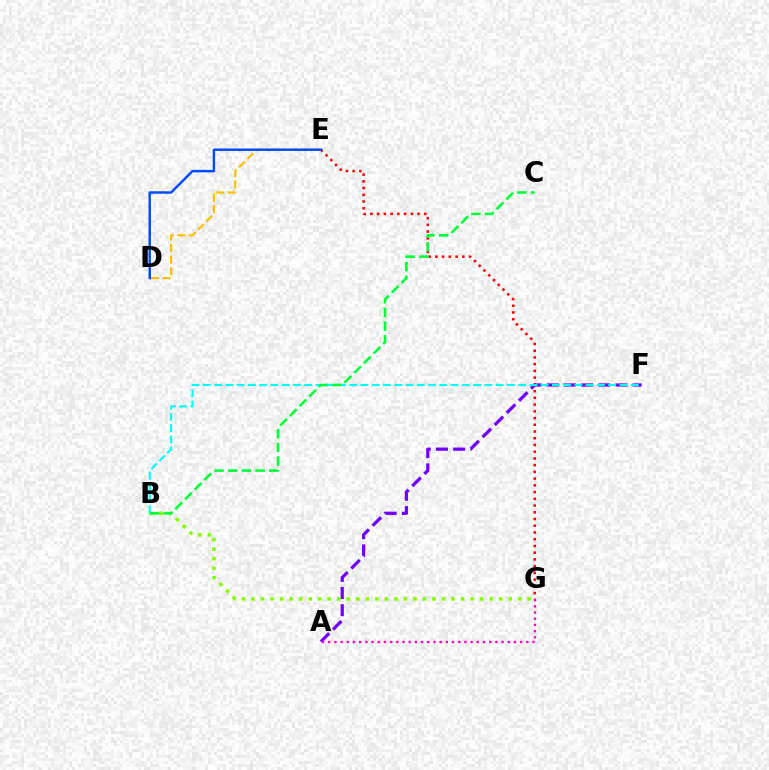{('D', 'E'): [{'color': '#ffbd00', 'line_style': 'dashed', 'thickness': 1.57}, {'color': '#004bff', 'line_style': 'solid', 'thickness': 1.76}], ('A', 'F'): [{'color': '#7200ff', 'line_style': 'dashed', 'thickness': 2.33}], ('A', 'G'): [{'color': '#ff00cf', 'line_style': 'dotted', 'thickness': 1.68}], ('B', 'G'): [{'color': '#84ff00', 'line_style': 'dotted', 'thickness': 2.59}], ('E', 'G'): [{'color': '#ff0000', 'line_style': 'dotted', 'thickness': 1.83}], ('B', 'F'): [{'color': '#00fff6', 'line_style': 'dashed', 'thickness': 1.53}], ('B', 'C'): [{'color': '#00ff39', 'line_style': 'dashed', 'thickness': 1.86}]}